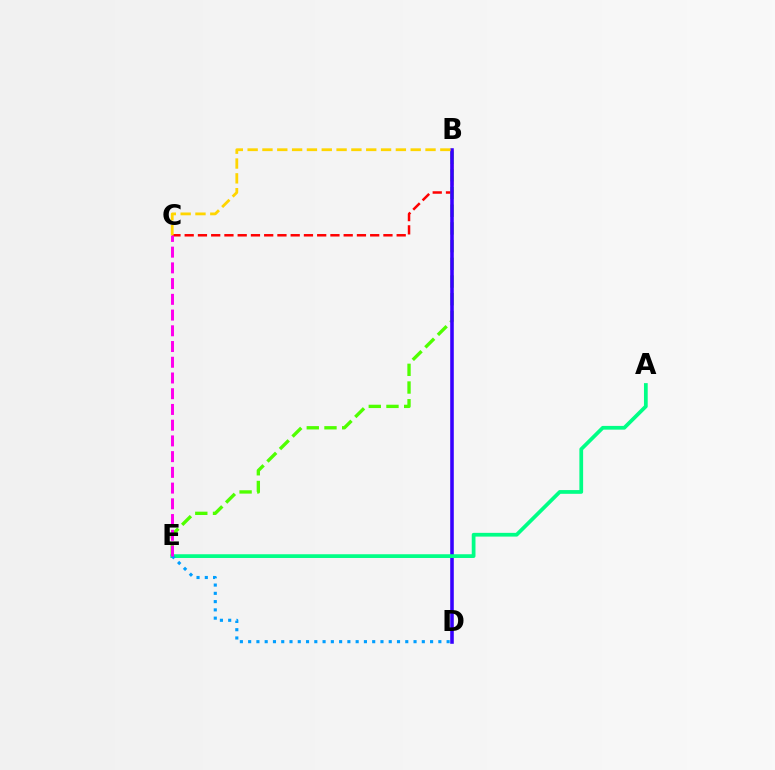{('B', 'C'): [{'color': '#ff0000', 'line_style': 'dashed', 'thickness': 1.8}, {'color': '#ffd500', 'line_style': 'dashed', 'thickness': 2.01}], ('B', 'E'): [{'color': '#4fff00', 'line_style': 'dashed', 'thickness': 2.4}], ('B', 'D'): [{'color': '#3700ff', 'line_style': 'solid', 'thickness': 2.57}], ('A', 'E'): [{'color': '#00ff86', 'line_style': 'solid', 'thickness': 2.69}], ('D', 'E'): [{'color': '#009eff', 'line_style': 'dotted', 'thickness': 2.25}], ('C', 'E'): [{'color': '#ff00ed', 'line_style': 'dashed', 'thickness': 2.14}]}